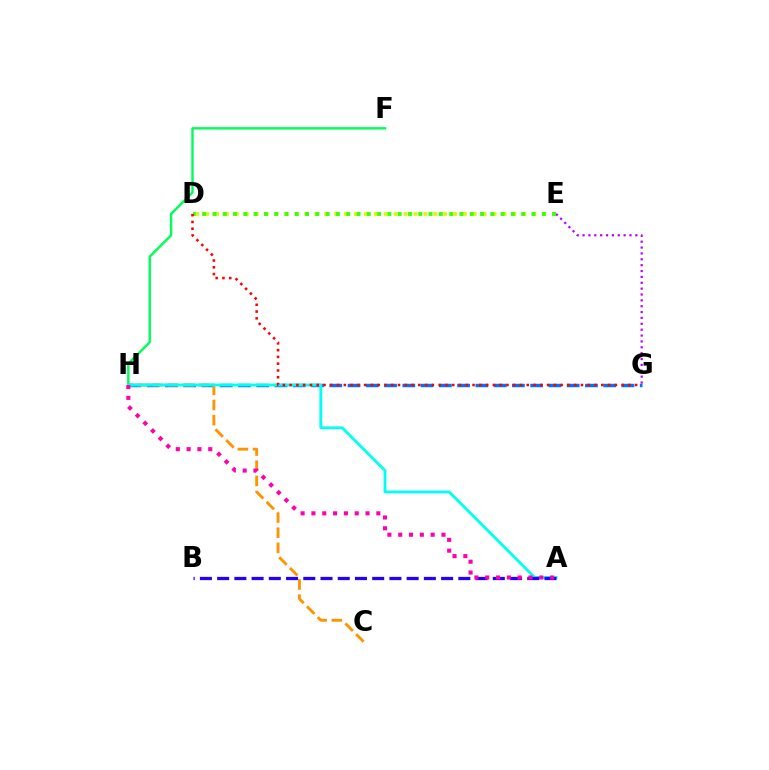{('G', 'H'): [{'color': '#0074ff', 'line_style': 'dashed', 'thickness': 2.48}], ('D', 'E'): [{'color': '#d1ff00', 'line_style': 'dotted', 'thickness': 2.69}, {'color': '#3dff00', 'line_style': 'dotted', 'thickness': 2.8}], ('E', 'G'): [{'color': '#b900ff', 'line_style': 'dotted', 'thickness': 1.59}], ('C', 'H'): [{'color': '#ff9400', 'line_style': 'dashed', 'thickness': 2.06}], ('F', 'H'): [{'color': '#00ff5c', 'line_style': 'solid', 'thickness': 1.76}], ('A', 'H'): [{'color': '#00fff6', 'line_style': 'solid', 'thickness': 2.03}, {'color': '#ff00ac', 'line_style': 'dotted', 'thickness': 2.94}], ('A', 'B'): [{'color': '#2500ff', 'line_style': 'dashed', 'thickness': 2.34}], ('D', 'G'): [{'color': '#ff0000', 'line_style': 'dotted', 'thickness': 1.84}]}